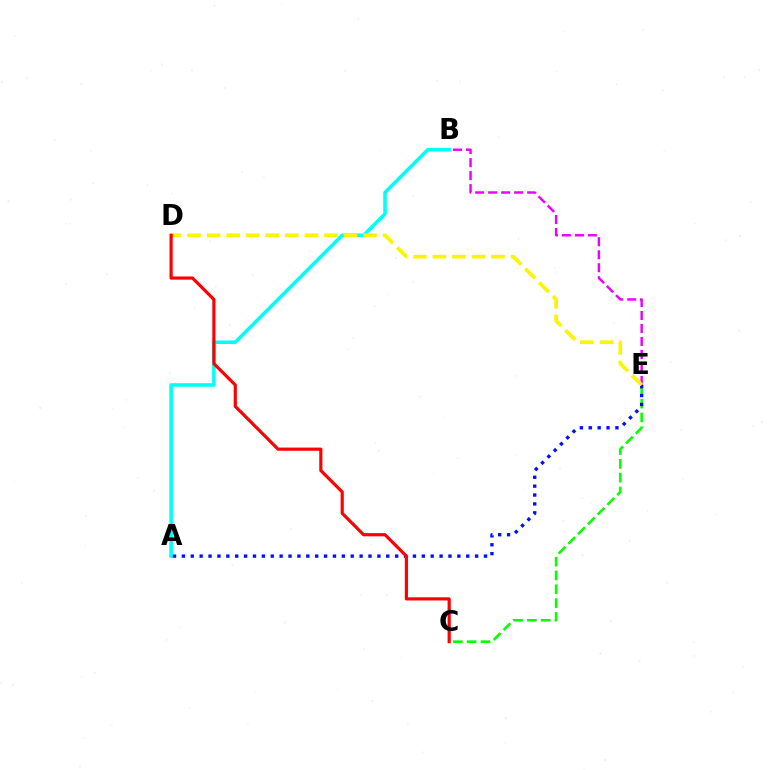{('A', 'B'): [{'color': '#00fff6', 'line_style': 'solid', 'thickness': 2.57}], ('B', 'E'): [{'color': '#ee00ff', 'line_style': 'dashed', 'thickness': 1.77}], ('C', 'E'): [{'color': '#08ff00', 'line_style': 'dashed', 'thickness': 1.88}], ('A', 'E'): [{'color': '#0010ff', 'line_style': 'dotted', 'thickness': 2.41}], ('D', 'E'): [{'color': '#fcf500', 'line_style': 'dashed', 'thickness': 2.66}], ('C', 'D'): [{'color': '#ff0000', 'line_style': 'solid', 'thickness': 2.28}]}